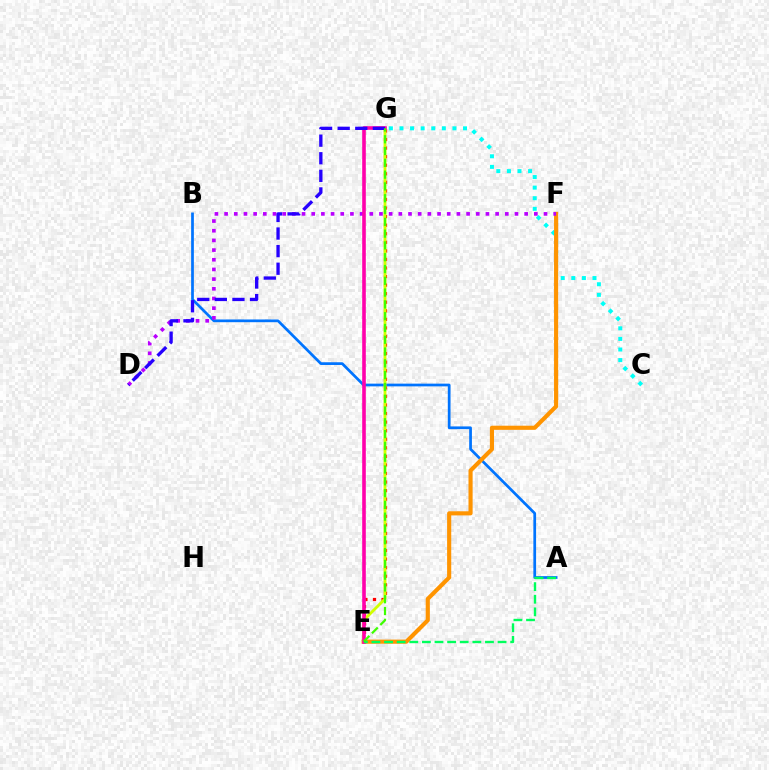{('A', 'B'): [{'color': '#0074ff', 'line_style': 'solid', 'thickness': 1.96}], ('E', 'G'): [{'color': '#ff0000', 'line_style': 'dotted', 'thickness': 2.33}, {'color': '#d1ff00', 'line_style': 'solid', 'thickness': 2.04}, {'color': '#ff00ac', 'line_style': 'solid', 'thickness': 2.6}, {'color': '#3dff00', 'line_style': 'dashed', 'thickness': 1.6}], ('C', 'G'): [{'color': '#00fff6', 'line_style': 'dotted', 'thickness': 2.88}], ('E', 'F'): [{'color': '#ff9400', 'line_style': 'solid', 'thickness': 2.97}], ('D', 'F'): [{'color': '#b900ff', 'line_style': 'dotted', 'thickness': 2.63}], ('A', 'E'): [{'color': '#00ff5c', 'line_style': 'dashed', 'thickness': 1.71}], ('D', 'G'): [{'color': '#2500ff', 'line_style': 'dashed', 'thickness': 2.39}]}